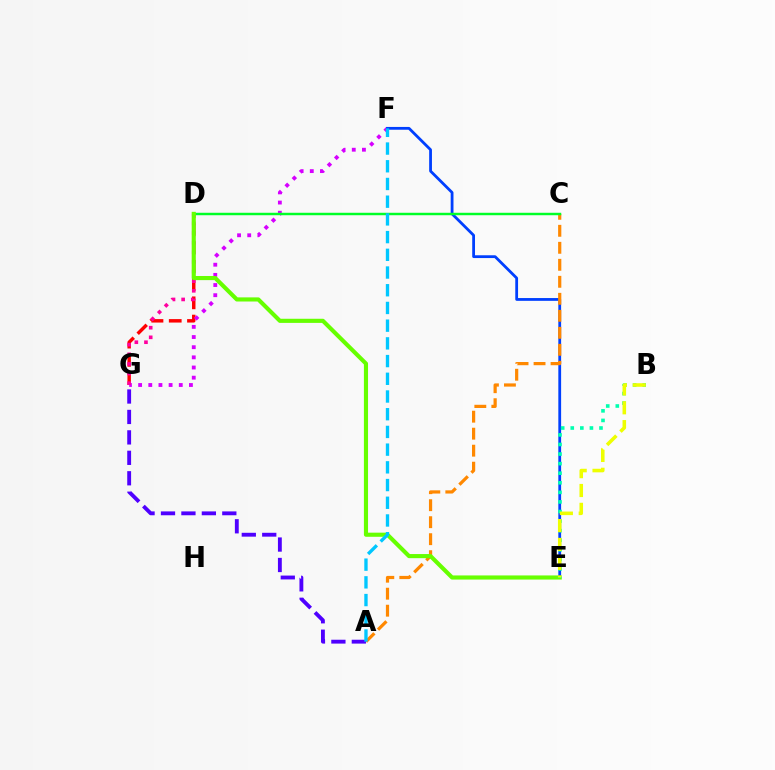{('D', 'G'): [{'color': '#ff0000', 'line_style': 'dashed', 'thickness': 2.48}, {'color': '#ff00a0', 'line_style': 'dotted', 'thickness': 2.62}], ('F', 'G'): [{'color': '#d600ff', 'line_style': 'dotted', 'thickness': 2.76}], ('E', 'F'): [{'color': '#003fff', 'line_style': 'solid', 'thickness': 2.01}], ('A', 'C'): [{'color': '#ff8800', 'line_style': 'dashed', 'thickness': 2.31}], ('C', 'D'): [{'color': '#00ff27', 'line_style': 'solid', 'thickness': 1.77}], ('D', 'E'): [{'color': '#66ff00', 'line_style': 'solid', 'thickness': 2.97}], ('A', 'G'): [{'color': '#4f00ff', 'line_style': 'dashed', 'thickness': 2.78}], ('B', 'E'): [{'color': '#00ffaf', 'line_style': 'dotted', 'thickness': 2.6}, {'color': '#eeff00', 'line_style': 'dashed', 'thickness': 2.56}], ('A', 'F'): [{'color': '#00c7ff', 'line_style': 'dashed', 'thickness': 2.41}]}